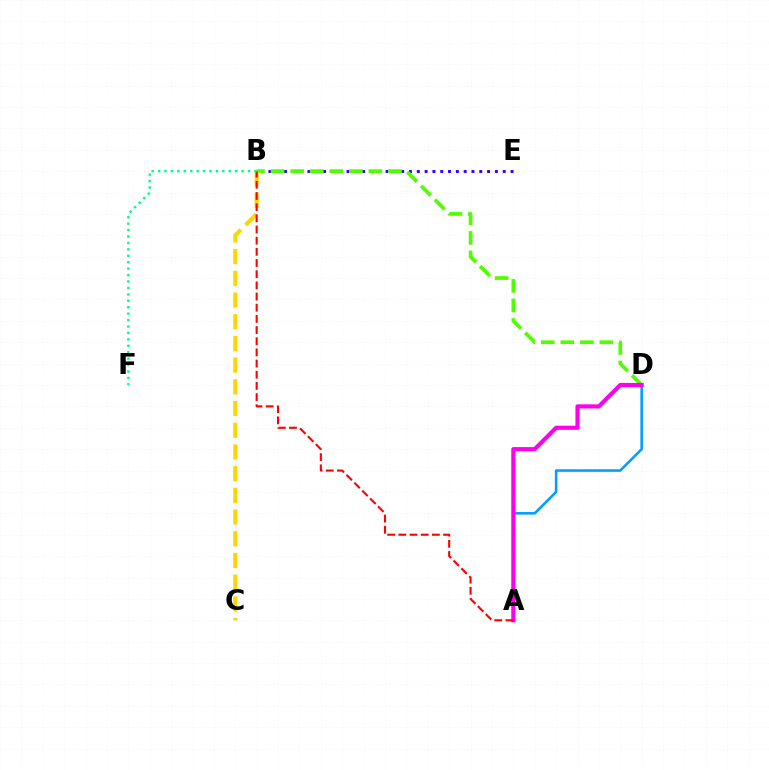{('B', 'E'): [{'color': '#3700ff', 'line_style': 'dotted', 'thickness': 2.12}], ('B', 'D'): [{'color': '#4fff00', 'line_style': 'dashed', 'thickness': 2.66}], ('B', 'C'): [{'color': '#ffd500', 'line_style': 'dashed', 'thickness': 2.95}], ('A', 'D'): [{'color': '#009eff', 'line_style': 'solid', 'thickness': 1.85}, {'color': '#ff00ed', 'line_style': 'solid', 'thickness': 2.98}], ('A', 'B'): [{'color': '#ff0000', 'line_style': 'dashed', 'thickness': 1.52}], ('B', 'F'): [{'color': '#00ff86', 'line_style': 'dotted', 'thickness': 1.75}]}